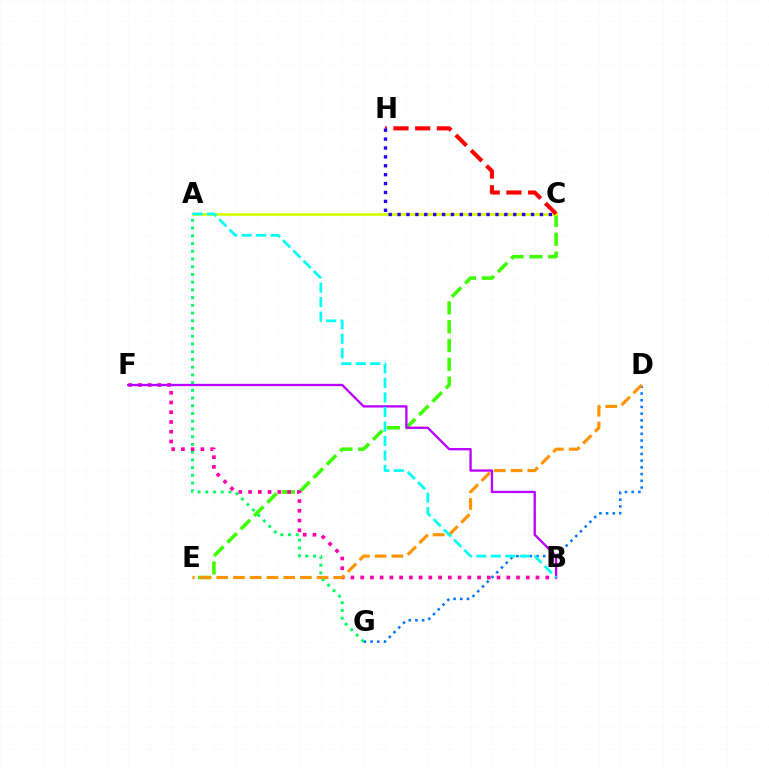{('D', 'G'): [{'color': '#0074ff', 'line_style': 'dotted', 'thickness': 1.82}], ('C', 'E'): [{'color': '#3dff00', 'line_style': 'dashed', 'thickness': 2.56}], ('A', 'C'): [{'color': '#d1ff00', 'line_style': 'solid', 'thickness': 1.91}], ('A', 'G'): [{'color': '#00ff5c', 'line_style': 'dotted', 'thickness': 2.1}], ('C', 'H'): [{'color': '#ff0000', 'line_style': 'dashed', 'thickness': 2.95}, {'color': '#2500ff', 'line_style': 'dotted', 'thickness': 2.42}], ('B', 'F'): [{'color': '#ff00ac', 'line_style': 'dotted', 'thickness': 2.65}, {'color': '#b900ff', 'line_style': 'solid', 'thickness': 1.67}], ('D', 'E'): [{'color': '#ff9400', 'line_style': 'dashed', 'thickness': 2.27}], ('A', 'B'): [{'color': '#00fff6', 'line_style': 'dashed', 'thickness': 1.97}]}